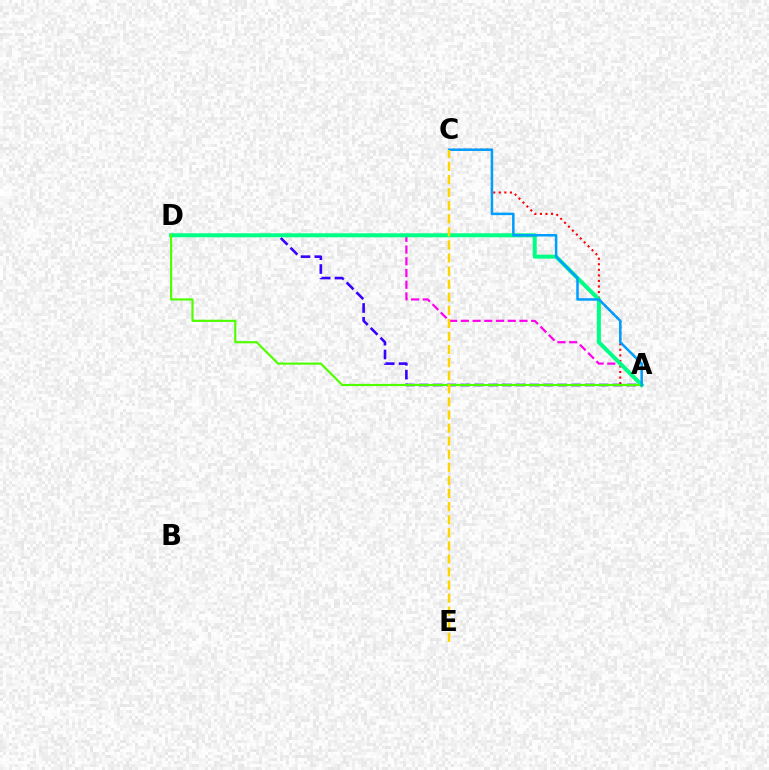{('A', 'C'): [{'color': '#ff0000', 'line_style': 'dotted', 'thickness': 1.51}, {'color': '#009eff', 'line_style': 'solid', 'thickness': 1.81}], ('A', 'D'): [{'color': '#ff00ed', 'line_style': 'dashed', 'thickness': 1.59}, {'color': '#3700ff', 'line_style': 'dashed', 'thickness': 1.88}, {'color': '#00ff86', 'line_style': 'solid', 'thickness': 2.89}, {'color': '#4fff00', 'line_style': 'solid', 'thickness': 1.57}], ('C', 'E'): [{'color': '#ffd500', 'line_style': 'dashed', 'thickness': 1.78}]}